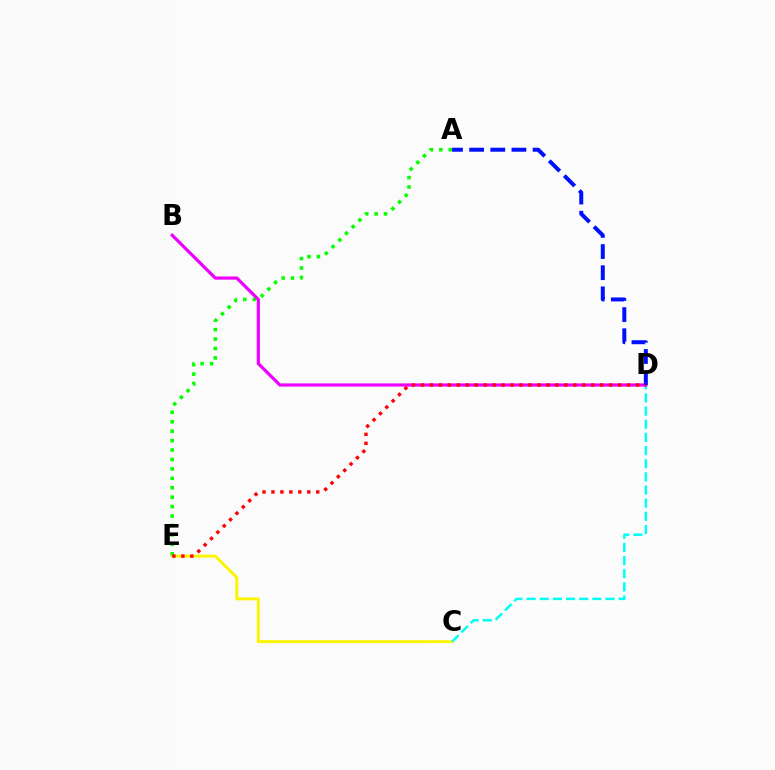{('C', 'E'): [{'color': '#fcf500', 'line_style': 'solid', 'thickness': 2.11}], ('C', 'D'): [{'color': '#00fff6', 'line_style': 'dashed', 'thickness': 1.79}], ('A', 'E'): [{'color': '#08ff00', 'line_style': 'dotted', 'thickness': 2.56}], ('B', 'D'): [{'color': '#ee00ff', 'line_style': 'solid', 'thickness': 2.29}], ('A', 'D'): [{'color': '#0010ff', 'line_style': 'dashed', 'thickness': 2.87}], ('D', 'E'): [{'color': '#ff0000', 'line_style': 'dotted', 'thickness': 2.44}]}